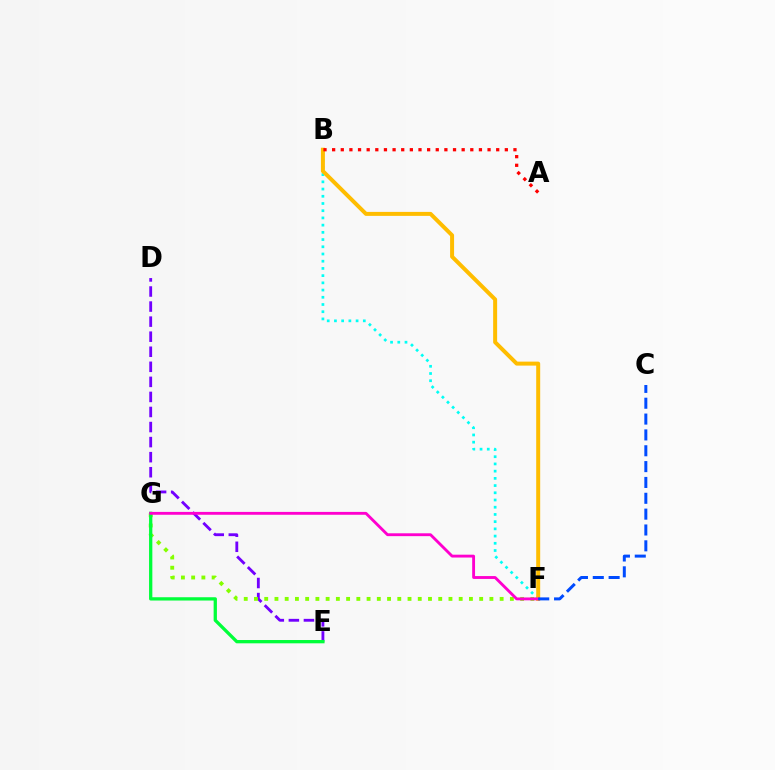{('D', 'E'): [{'color': '#7200ff', 'line_style': 'dashed', 'thickness': 2.05}], ('B', 'F'): [{'color': '#00fff6', 'line_style': 'dotted', 'thickness': 1.96}, {'color': '#ffbd00', 'line_style': 'solid', 'thickness': 2.87}], ('F', 'G'): [{'color': '#84ff00', 'line_style': 'dotted', 'thickness': 2.78}, {'color': '#ff00cf', 'line_style': 'solid', 'thickness': 2.06}], ('E', 'G'): [{'color': '#00ff39', 'line_style': 'solid', 'thickness': 2.37}], ('A', 'B'): [{'color': '#ff0000', 'line_style': 'dotted', 'thickness': 2.35}], ('C', 'F'): [{'color': '#004bff', 'line_style': 'dashed', 'thickness': 2.15}]}